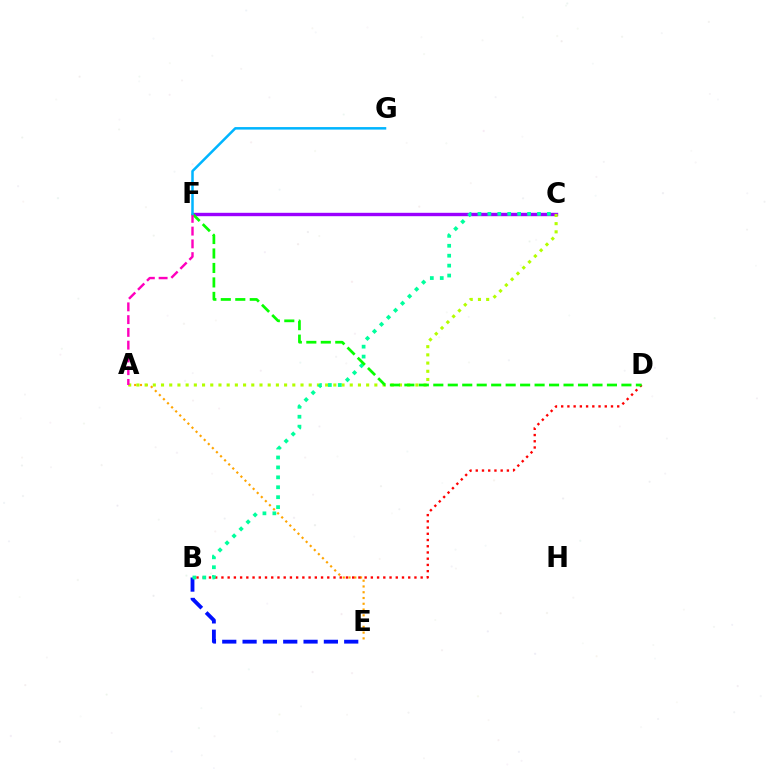{('C', 'F'): [{'color': '#9b00ff', 'line_style': 'solid', 'thickness': 2.44}], ('A', 'E'): [{'color': '#ffa500', 'line_style': 'dotted', 'thickness': 1.57}], ('B', 'E'): [{'color': '#0010ff', 'line_style': 'dashed', 'thickness': 2.76}], ('B', 'D'): [{'color': '#ff0000', 'line_style': 'dotted', 'thickness': 1.69}], ('A', 'C'): [{'color': '#b3ff00', 'line_style': 'dotted', 'thickness': 2.23}], ('B', 'C'): [{'color': '#00ff9d', 'line_style': 'dotted', 'thickness': 2.7}], ('D', 'F'): [{'color': '#08ff00', 'line_style': 'dashed', 'thickness': 1.97}], ('A', 'F'): [{'color': '#ff00bd', 'line_style': 'dashed', 'thickness': 1.73}], ('F', 'G'): [{'color': '#00b5ff', 'line_style': 'solid', 'thickness': 1.81}]}